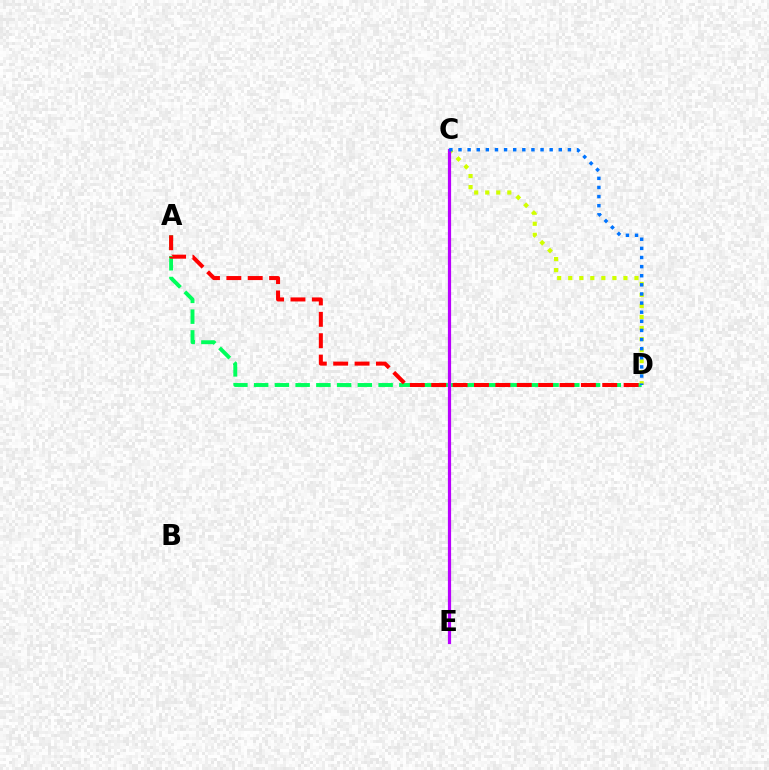{('A', 'D'): [{'color': '#00ff5c', 'line_style': 'dashed', 'thickness': 2.82}, {'color': '#ff0000', 'line_style': 'dashed', 'thickness': 2.9}], ('C', 'D'): [{'color': '#d1ff00', 'line_style': 'dotted', 'thickness': 3.0}, {'color': '#0074ff', 'line_style': 'dotted', 'thickness': 2.48}], ('C', 'E'): [{'color': '#b900ff', 'line_style': 'solid', 'thickness': 2.31}]}